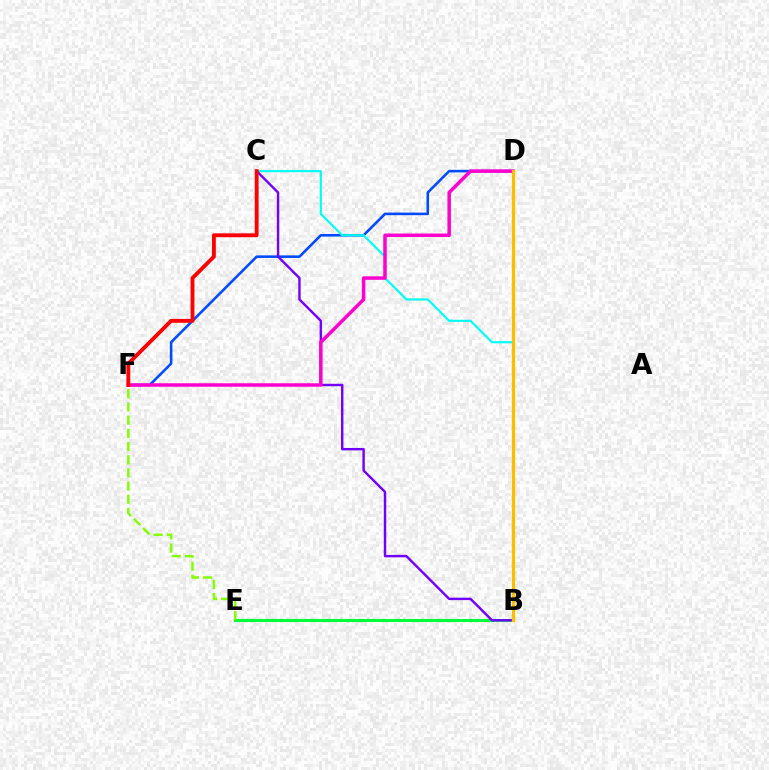{('B', 'E'): [{'color': '#00ff39', 'line_style': 'solid', 'thickness': 2.23}], ('D', 'F'): [{'color': '#004bff', 'line_style': 'solid', 'thickness': 1.87}, {'color': '#ff00cf', 'line_style': 'solid', 'thickness': 2.52}], ('B', 'C'): [{'color': '#00fff6', 'line_style': 'solid', 'thickness': 1.55}, {'color': '#7200ff', 'line_style': 'solid', 'thickness': 1.74}], ('E', 'F'): [{'color': '#84ff00', 'line_style': 'dashed', 'thickness': 1.79}], ('B', 'D'): [{'color': '#ffbd00', 'line_style': 'solid', 'thickness': 2.37}], ('C', 'F'): [{'color': '#ff0000', 'line_style': 'solid', 'thickness': 2.78}]}